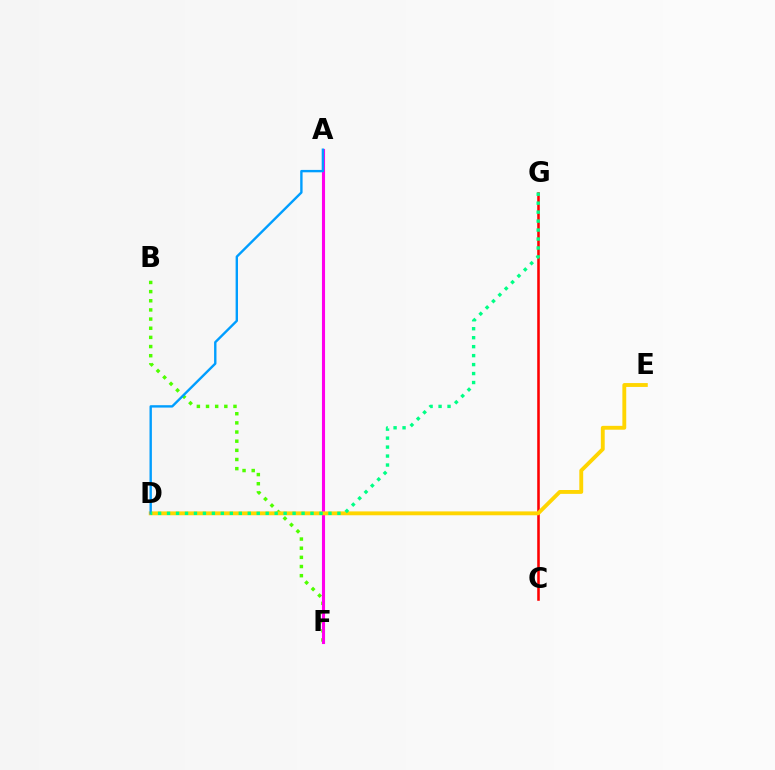{('C', 'G'): [{'color': '#ff0000', 'line_style': 'solid', 'thickness': 1.85}], ('B', 'F'): [{'color': '#4fff00', 'line_style': 'dotted', 'thickness': 2.49}], ('A', 'F'): [{'color': '#3700ff', 'line_style': 'dotted', 'thickness': 1.89}, {'color': '#ff00ed', 'line_style': 'solid', 'thickness': 2.23}], ('D', 'E'): [{'color': '#ffd500', 'line_style': 'solid', 'thickness': 2.78}], ('A', 'D'): [{'color': '#009eff', 'line_style': 'solid', 'thickness': 1.72}], ('D', 'G'): [{'color': '#00ff86', 'line_style': 'dotted', 'thickness': 2.44}]}